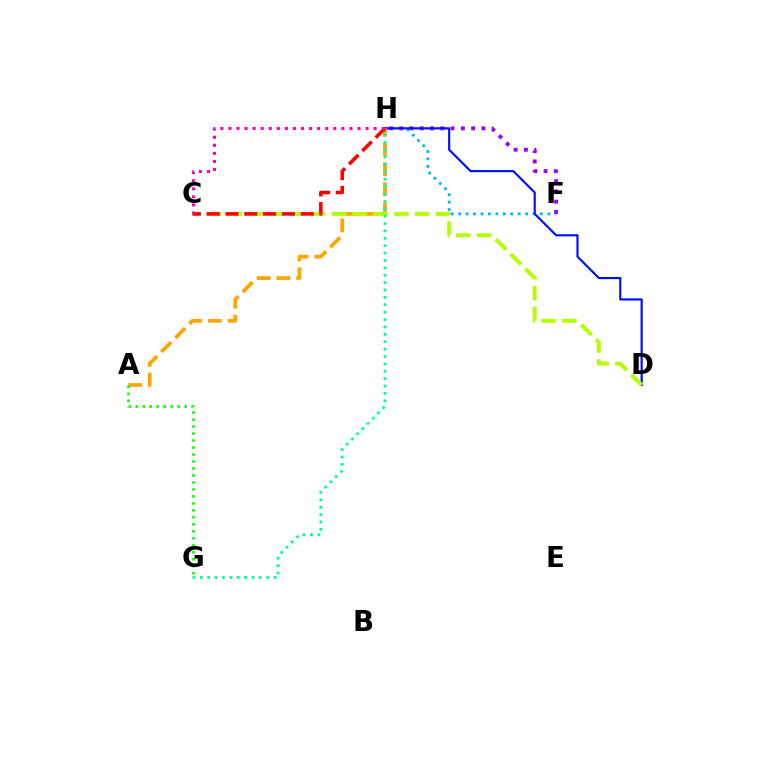{('F', 'H'): [{'color': '#00b5ff', 'line_style': 'dotted', 'thickness': 2.02}, {'color': '#9b00ff', 'line_style': 'dotted', 'thickness': 2.79}], ('D', 'H'): [{'color': '#0010ff', 'line_style': 'solid', 'thickness': 1.56}], ('A', 'H'): [{'color': '#ffa500', 'line_style': 'dashed', 'thickness': 2.69}], ('C', 'D'): [{'color': '#b3ff00', 'line_style': 'dashed', 'thickness': 2.83}], ('G', 'H'): [{'color': '#00ff9d', 'line_style': 'dotted', 'thickness': 2.01}], ('A', 'G'): [{'color': '#08ff00', 'line_style': 'dotted', 'thickness': 1.9}], ('C', 'H'): [{'color': '#ff0000', 'line_style': 'dashed', 'thickness': 2.56}, {'color': '#ff00bd', 'line_style': 'dotted', 'thickness': 2.19}]}